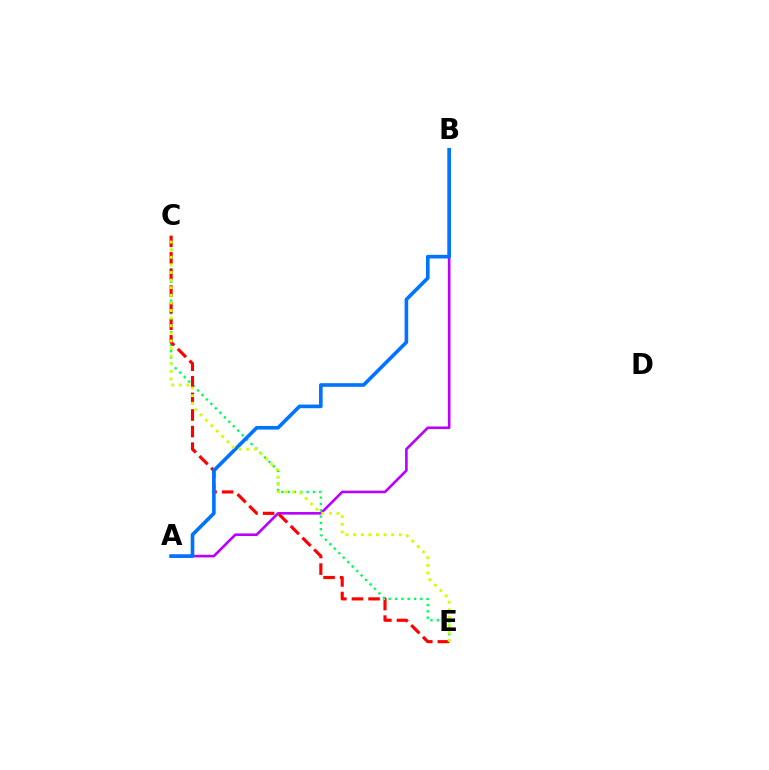{('A', 'B'): [{'color': '#b900ff', 'line_style': 'solid', 'thickness': 1.88}, {'color': '#0074ff', 'line_style': 'solid', 'thickness': 2.62}], ('C', 'E'): [{'color': '#00ff5c', 'line_style': 'dotted', 'thickness': 1.72}, {'color': '#ff0000', 'line_style': 'dashed', 'thickness': 2.25}, {'color': '#d1ff00', 'line_style': 'dotted', 'thickness': 2.07}]}